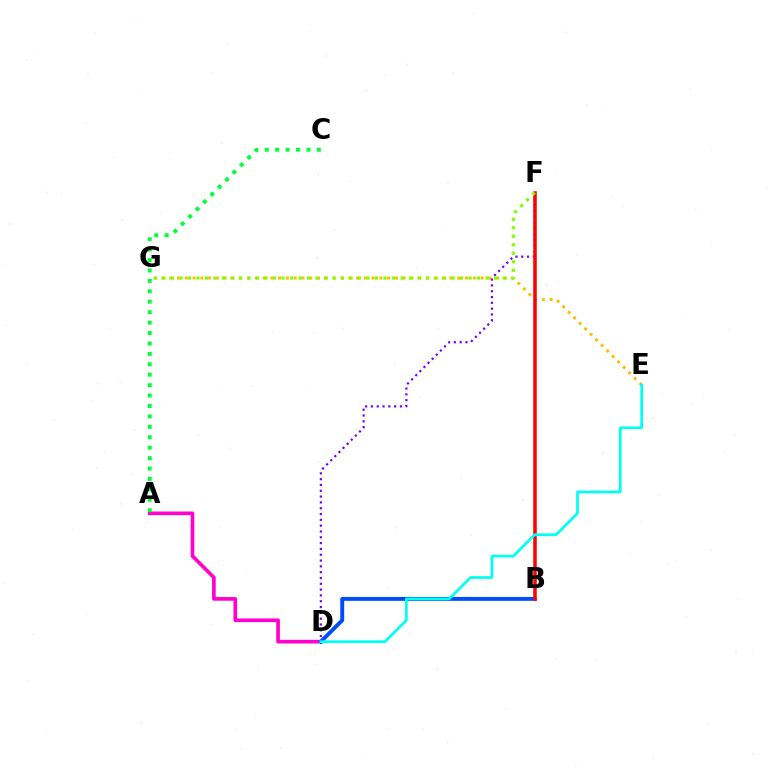{('E', 'G'): [{'color': '#ffbd00', 'line_style': 'dotted', 'thickness': 2.12}], ('A', 'D'): [{'color': '#ff00cf', 'line_style': 'solid', 'thickness': 2.63}], ('B', 'D'): [{'color': '#004bff', 'line_style': 'solid', 'thickness': 2.81}], ('D', 'F'): [{'color': '#7200ff', 'line_style': 'dotted', 'thickness': 1.58}], ('B', 'F'): [{'color': '#ff0000', 'line_style': 'solid', 'thickness': 2.53}], ('F', 'G'): [{'color': '#84ff00', 'line_style': 'dotted', 'thickness': 2.31}], ('D', 'E'): [{'color': '#00fff6', 'line_style': 'solid', 'thickness': 1.96}], ('A', 'C'): [{'color': '#00ff39', 'line_style': 'dotted', 'thickness': 2.83}]}